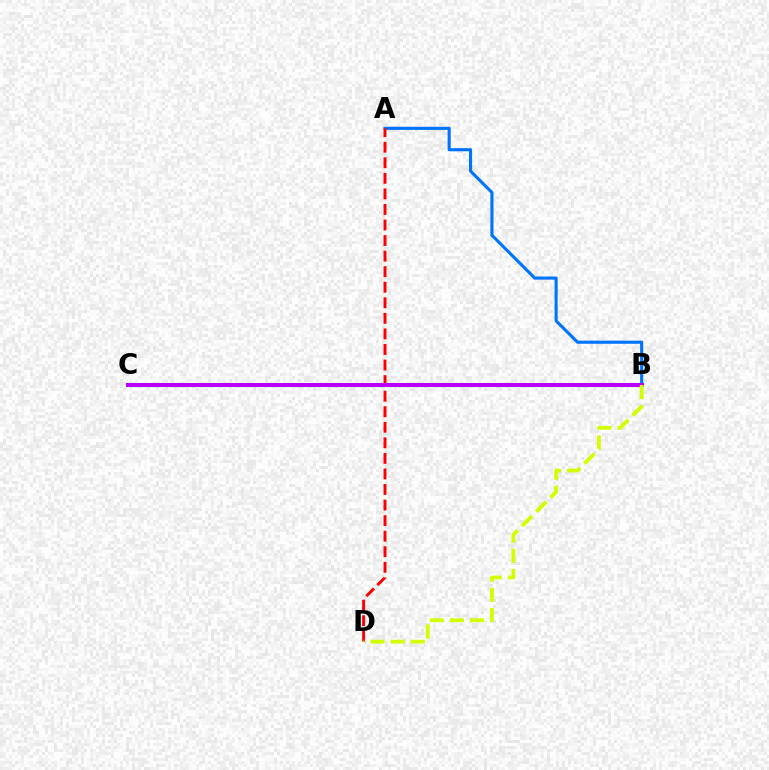{('B', 'C'): [{'color': '#00ff5c', 'line_style': 'dotted', 'thickness': 2.43}, {'color': '#b900ff', 'line_style': 'solid', 'thickness': 2.89}], ('A', 'B'): [{'color': '#0074ff', 'line_style': 'solid', 'thickness': 2.24}], ('A', 'D'): [{'color': '#ff0000', 'line_style': 'dashed', 'thickness': 2.11}], ('B', 'D'): [{'color': '#d1ff00', 'line_style': 'dashed', 'thickness': 2.74}]}